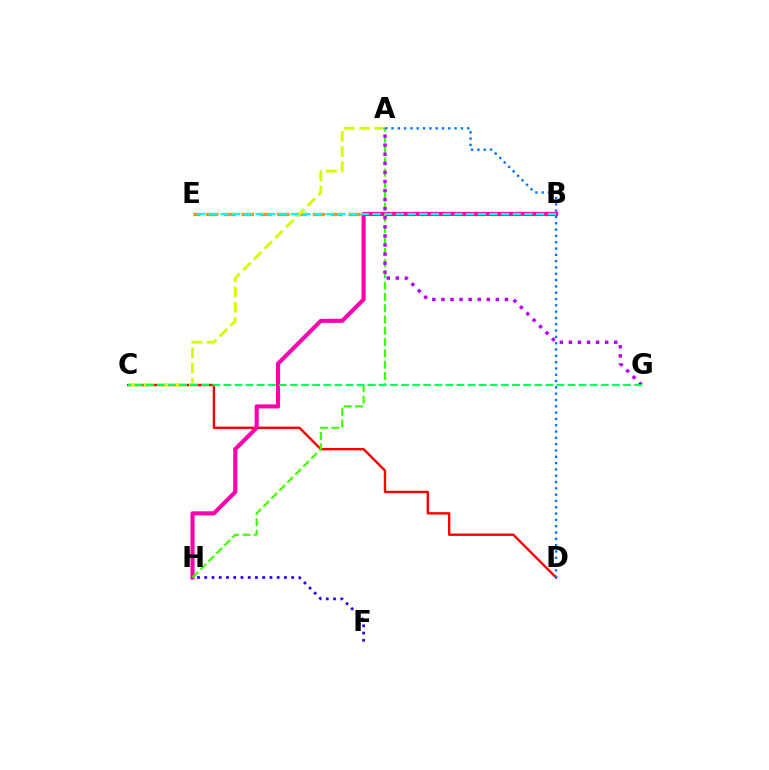{('B', 'E'): [{'color': '#ff9400', 'line_style': 'dashed', 'thickness': 2.42}, {'color': '#00fff6', 'line_style': 'dashed', 'thickness': 1.59}], ('C', 'D'): [{'color': '#ff0000', 'line_style': 'solid', 'thickness': 1.72}], ('A', 'C'): [{'color': '#d1ff00', 'line_style': 'dashed', 'thickness': 2.06}], ('B', 'H'): [{'color': '#ff00ac', 'line_style': 'solid', 'thickness': 2.94}], ('A', 'D'): [{'color': '#0074ff', 'line_style': 'dotted', 'thickness': 1.71}], ('A', 'H'): [{'color': '#3dff00', 'line_style': 'dashed', 'thickness': 1.53}], ('A', 'G'): [{'color': '#b900ff', 'line_style': 'dotted', 'thickness': 2.47}], ('F', 'H'): [{'color': '#2500ff', 'line_style': 'dotted', 'thickness': 1.97}], ('C', 'G'): [{'color': '#00ff5c', 'line_style': 'dashed', 'thickness': 1.51}]}